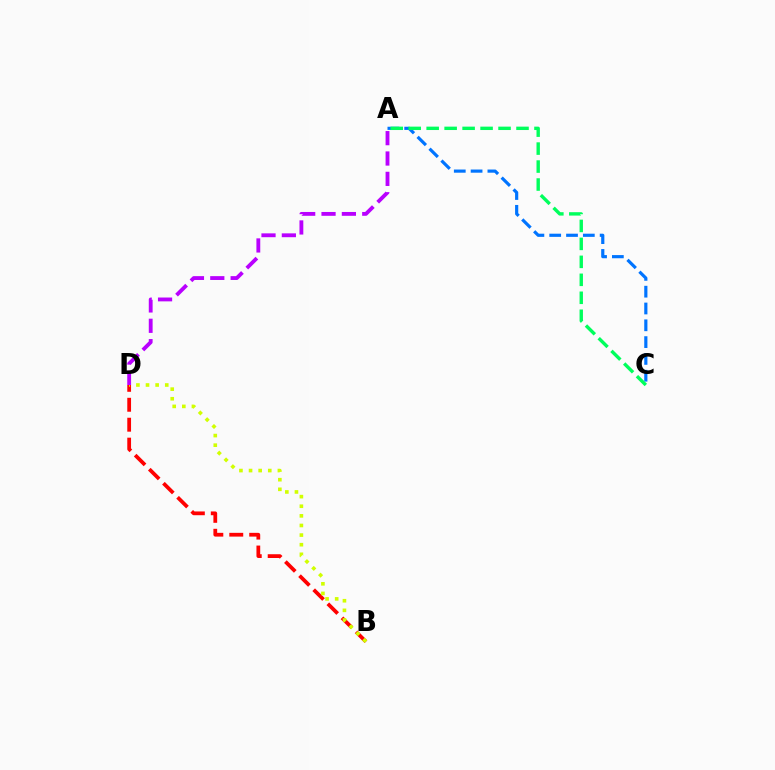{('A', 'C'): [{'color': '#0074ff', 'line_style': 'dashed', 'thickness': 2.28}, {'color': '#00ff5c', 'line_style': 'dashed', 'thickness': 2.44}], ('B', 'D'): [{'color': '#ff0000', 'line_style': 'dashed', 'thickness': 2.71}, {'color': '#d1ff00', 'line_style': 'dotted', 'thickness': 2.61}], ('A', 'D'): [{'color': '#b900ff', 'line_style': 'dashed', 'thickness': 2.77}]}